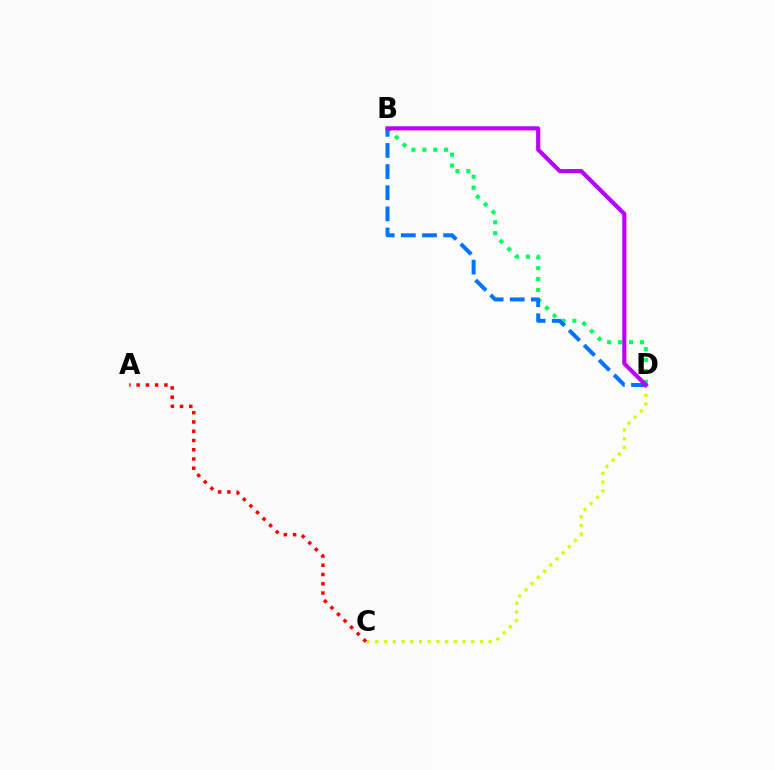{('C', 'D'): [{'color': '#d1ff00', 'line_style': 'dotted', 'thickness': 2.37}], ('B', 'D'): [{'color': '#00ff5c', 'line_style': 'dotted', 'thickness': 2.96}, {'color': '#0074ff', 'line_style': 'dashed', 'thickness': 2.87}, {'color': '#b900ff', 'line_style': 'solid', 'thickness': 2.97}], ('A', 'C'): [{'color': '#ff0000', 'line_style': 'dotted', 'thickness': 2.52}]}